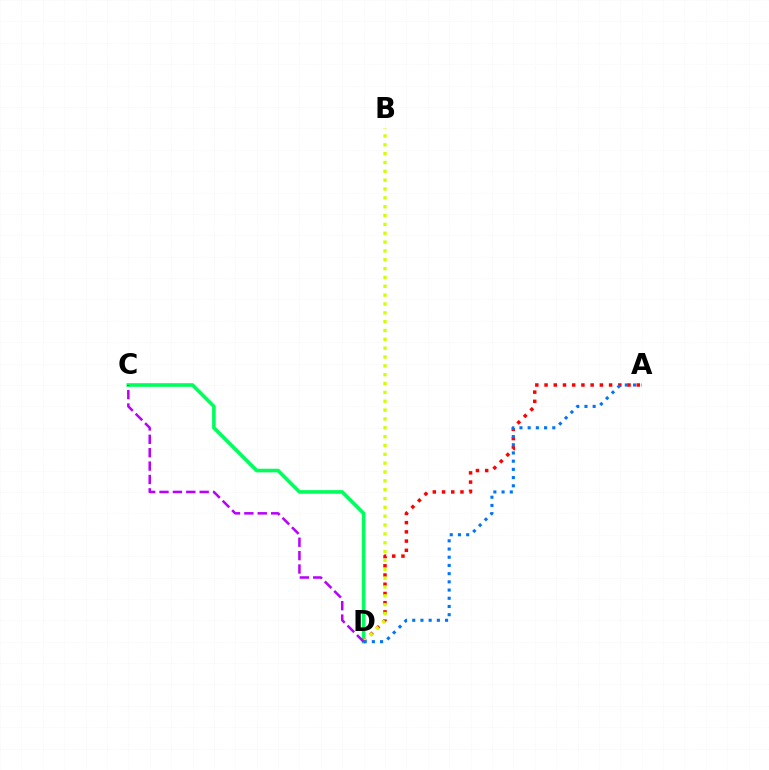{('C', 'D'): [{'color': '#00ff5c', 'line_style': 'solid', 'thickness': 2.62}, {'color': '#b900ff', 'line_style': 'dashed', 'thickness': 1.82}], ('A', 'D'): [{'color': '#ff0000', 'line_style': 'dotted', 'thickness': 2.51}, {'color': '#0074ff', 'line_style': 'dotted', 'thickness': 2.23}], ('B', 'D'): [{'color': '#d1ff00', 'line_style': 'dotted', 'thickness': 2.4}]}